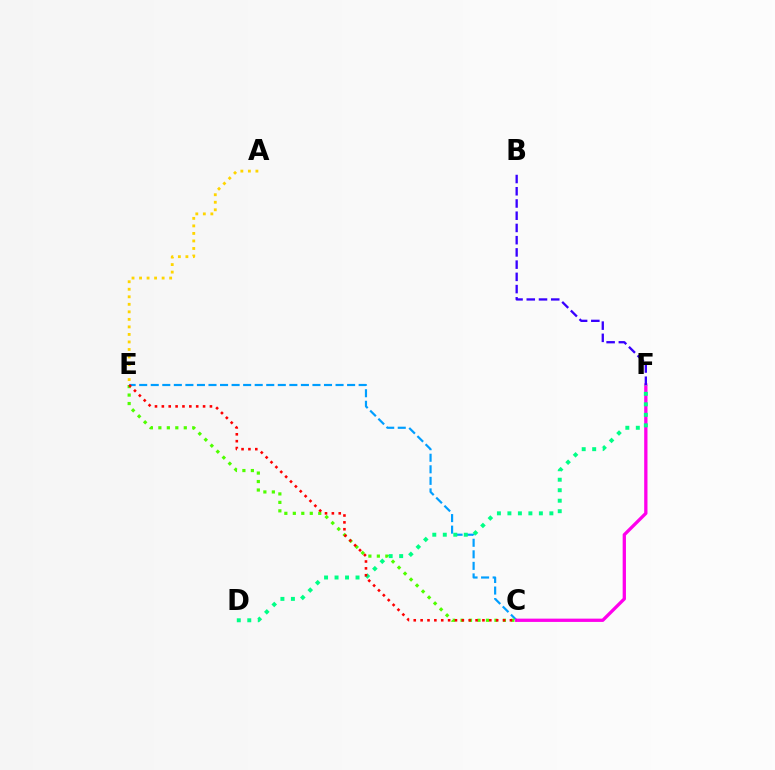{('A', 'E'): [{'color': '#ffd500', 'line_style': 'dotted', 'thickness': 2.04}], ('C', 'E'): [{'color': '#009eff', 'line_style': 'dashed', 'thickness': 1.57}, {'color': '#4fff00', 'line_style': 'dotted', 'thickness': 2.3}, {'color': '#ff0000', 'line_style': 'dotted', 'thickness': 1.87}], ('C', 'F'): [{'color': '#ff00ed', 'line_style': 'solid', 'thickness': 2.37}], ('D', 'F'): [{'color': '#00ff86', 'line_style': 'dotted', 'thickness': 2.85}], ('B', 'F'): [{'color': '#3700ff', 'line_style': 'dashed', 'thickness': 1.66}]}